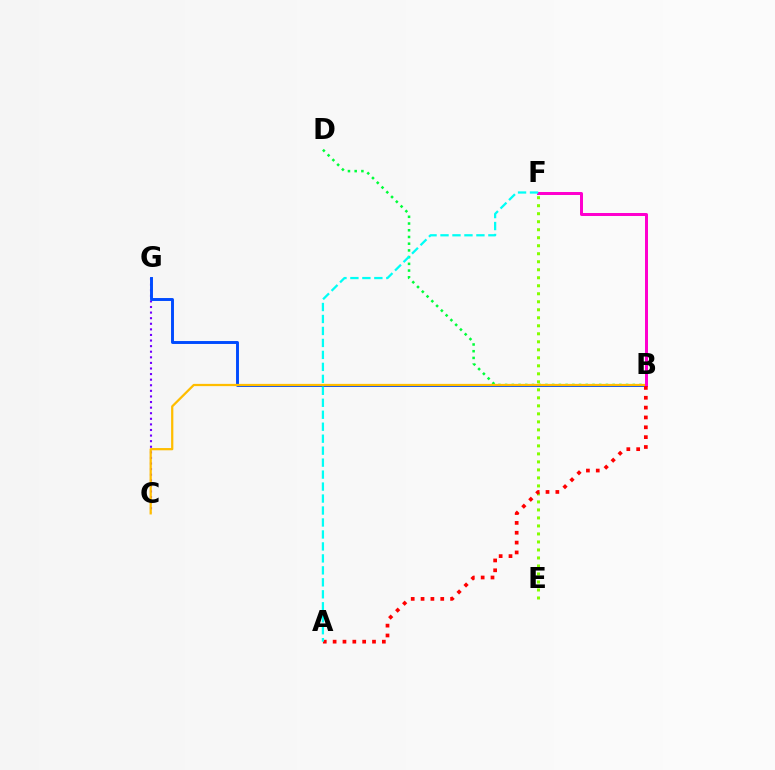{('B', 'D'): [{'color': '#00ff39', 'line_style': 'dotted', 'thickness': 1.83}], ('C', 'G'): [{'color': '#7200ff', 'line_style': 'dotted', 'thickness': 1.52}], ('E', 'F'): [{'color': '#84ff00', 'line_style': 'dotted', 'thickness': 2.18}], ('B', 'G'): [{'color': '#004bff', 'line_style': 'solid', 'thickness': 2.11}], ('B', 'C'): [{'color': '#ffbd00', 'line_style': 'solid', 'thickness': 1.62}], ('B', 'F'): [{'color': '#ff00cf', 'line_style': 'solid', 'thickness': 2.16}], ('A', 'B'): [{'color': '#ff0000', 'line_style': 'dotted', 'thickness': 2.67}], ('A', 'F'): [{'color': '#00fff6', 'line_style': 'dashed', 'thickness': 1.63}]}